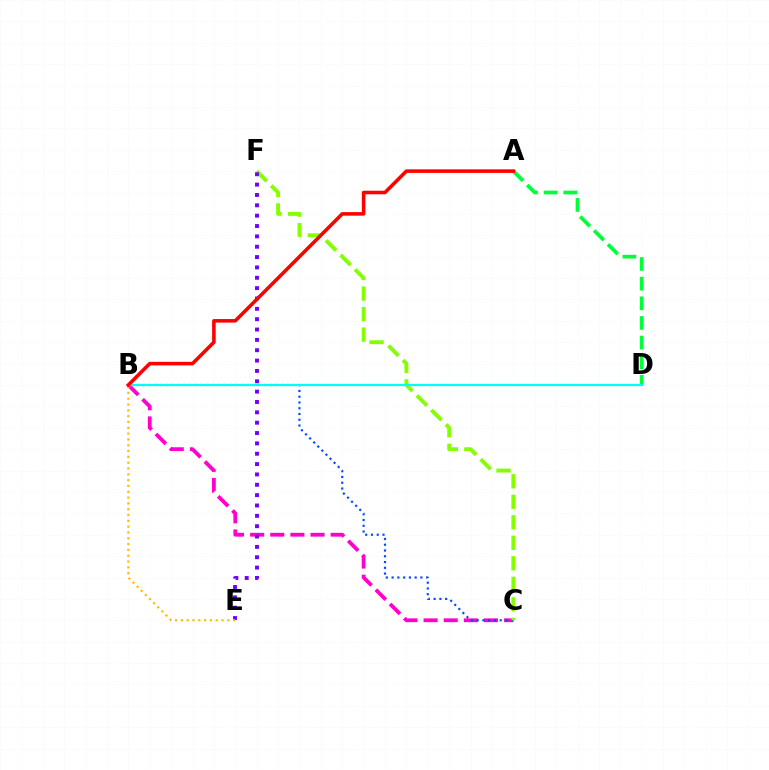{('B', 'C'): [{'color': '#ff00cf', 'line_style': 'dashed', 'thickness': 2.73}, {'color': '#004bff', 'line_style': 'dotted', 'thickness': 1.57}], ('C', 'F'): [{'color': '#84ff00', 'line_style': 'dashed', 'thickness': 2.79}], ('E', 'F'): [{'color': '#7200ff', 'line_style': 'dotted', 'thickness': 2.81}], ('A', 'D'): [{'color': '#00ff39', 'line_style': 'dashed', 'thickness': 2.67}], ('B', 'D'): [{'color': '#00fff6', 'line_style': 'solid', 'thickness': 1.58}], ('B', 'E'): [{'color': '#ffbd00', 'line_style': 'dotted', 'thickness': 1.58}], ('A', 'B'): [{'color': '#ff0000', 'line_style': 'solid', 'thickness': 2.56}]}